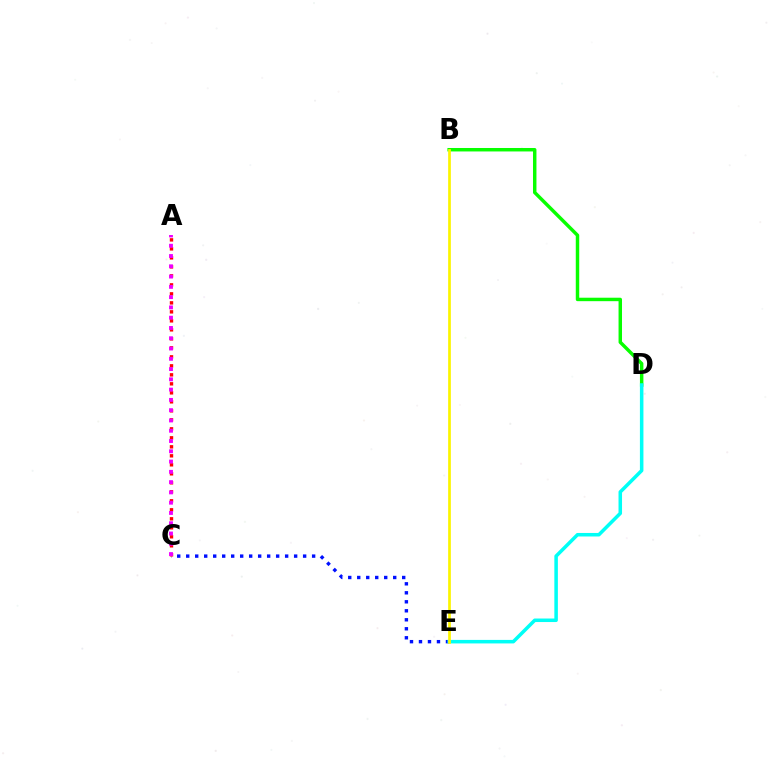{('C', 'E'): [{'color': '#0010ff', 'line_style': 'dotted', 'thickness': 2.44}], ('A', 'C'): [{'color': '#ff0000', 'line_style': 'dotted', 'thickness': 2.44}, {'color': '#ee00ff', 'line_style': 'dotted', 'thickness': 2.79}], ('B', 'D'): [{'color': '#08ff00', 'line_style': 'solid', 'thickness': 2.49}], ('D', 'E'): [{'color': '#00fff6', 'line_style': 'solid', 'thickness': 2.54}], ('B', 'E'): [{'color': '#fcf500', 'line_style': 'solid', 'thickness': 1.96}]}